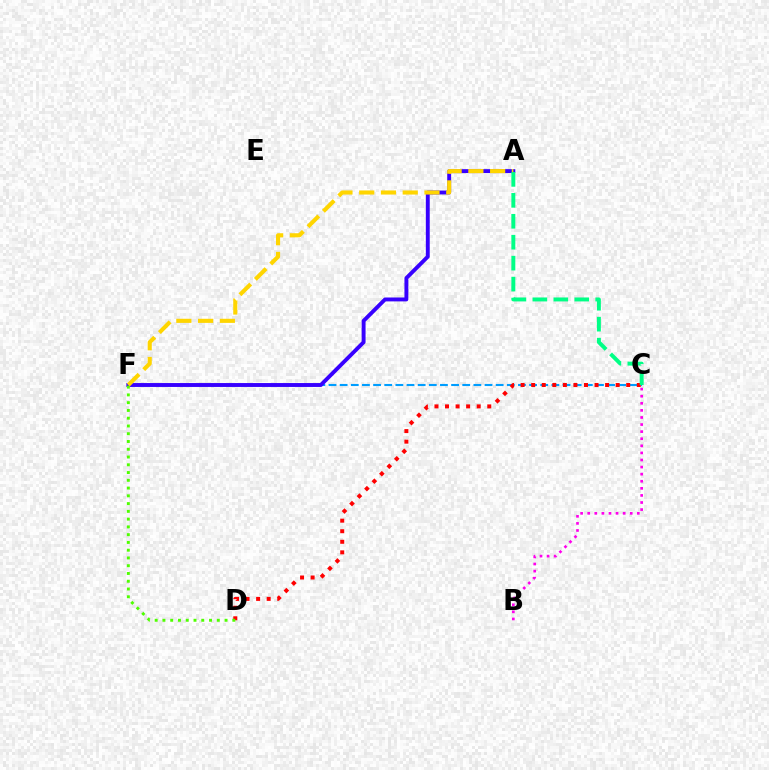{('C', 'F'): [{'color': '#009eff', 'line_style': 'dashed', 'thickness': 1.51}], ('C', 'D'): [{'color': '#ff0000', 'line_style': 'dotted', 'thickness': 2.87}], ('A', 'F'): [{'color': '#3700ff', 'line_style': 'solid', 'thickness': 2.81}, {'color': '#ffd500', 'line_style': 'dashed', 'thickness': 2.96}], ('D', 'F'): [{'color': '#4fff00', 'line_style': 'dotted', 'thickness': 2.11}], ('B', 'C'): [{'color': '#ff00ed', 'line_style': 'dotted', 'thickness': 1.93}], ('A', 'C'): [{'color': '#00ff86', 'line_style': 'dashed', 'thickness': 2.84}]}